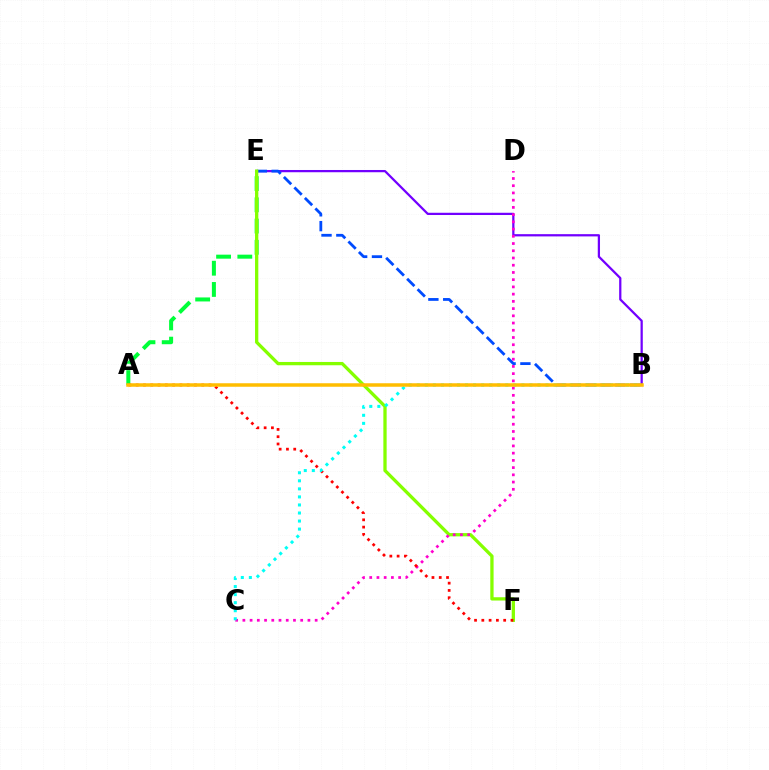{('A', 'E'): [{'color': '#00ff39', 'line_style': 'dashed', 'thickness': 2.88}], ('B', 'E'): [{'color': '#7200ff', 'line_style': 'solid', 'thickness': 1.62}, {'color': '#004bff', 'line_style': 'dashed', 'thickness': 2.01}], ('E', 'F'): [{'color': '#84ff00', 'line_style': 'solid', 'thickness': 2.37}], ('C', 'D'): [{'color': '#ff00cf', 'line_style': 'dotted', 'thickness': 1.96}], ('A', 'F'): [{'color': '#ff0000', 'line_style': 'dotted', 'thickness': 1.98}], ('B', 'C'): [{'color': '#00fff6', 'line_style': 'dotted', 'thickness': 2.19}], ('A', 'B'): [{'color': '#ffbd00', 'line_style': 'solid', 'thickness': 2.52}]}